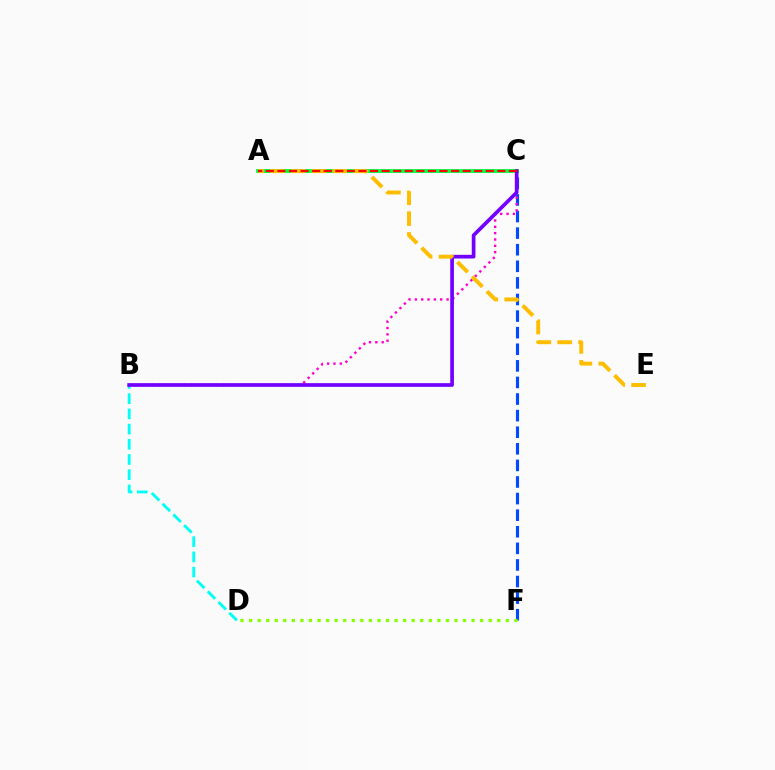{('B', 'D'): [{'color': '#00fff6', 'line_style': 'dashed', 'thickness': 2.07}], ('C', 'F'): [{'color': '#004bff', 'line_style': 'dashed', 'thickness': 2.25}], ('D', 'F'): [{'color': '#84ff00', 'line_style': 'dotted', 'thickness': 2.33}], ('B', 'C'): [{'color': '#ff00cf', 'line_style': 'dotted', 'thickness': 1.72}, {'color': '#7200ff', 'line_style': 'solid', 'thickness': 2.66}], ('A', 'C'): [{'color': '#00ff39', 'line_style': 'solid', 'thickness': 2.76}, {'color': '#ff0000', 'line_style': 'dashed', 'thickness': 1.57}], ('A', 'E'): [{'color': '#ffbd00', 'line_style': 'dashed', 'thickness': 2.83}]}